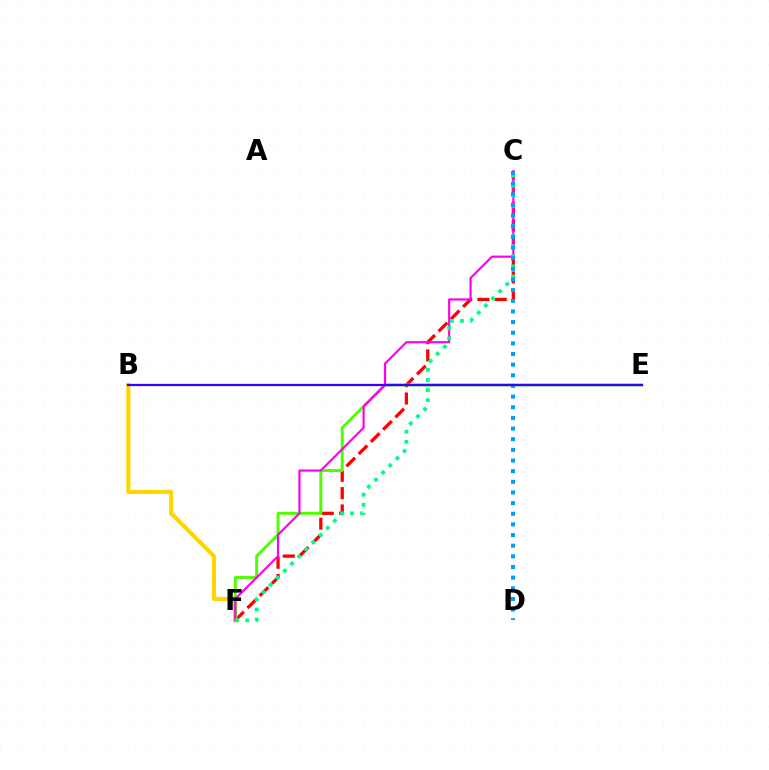{('C', 'F'): [{'color': '#ff0000', 'line_style': 'dashed', 'thickness': 2.35}, {'color': '#ff00ed', 'line_style': 'solid', 'thickness': 1.57}, {'color': '#00ff86', 'line_style': 'dotted', 'thickness': 2.74}], ('B', 'F'): [{'color': '#ffd500', 'line_style': 'solid', 'thickness': 2.99}], ('E', 'F'): [{'color': '#4fff00', 'line_style': 'solid', 'thickness': 2.11}], ('C', 'D'): [{'color': '#009eff', 'line_style': 'dotted', 'thickness': 2.89}], ('B', 'E'): [{'color': '#3700ff', 'line_style': 'solid', 'thickness': 1.61}]}